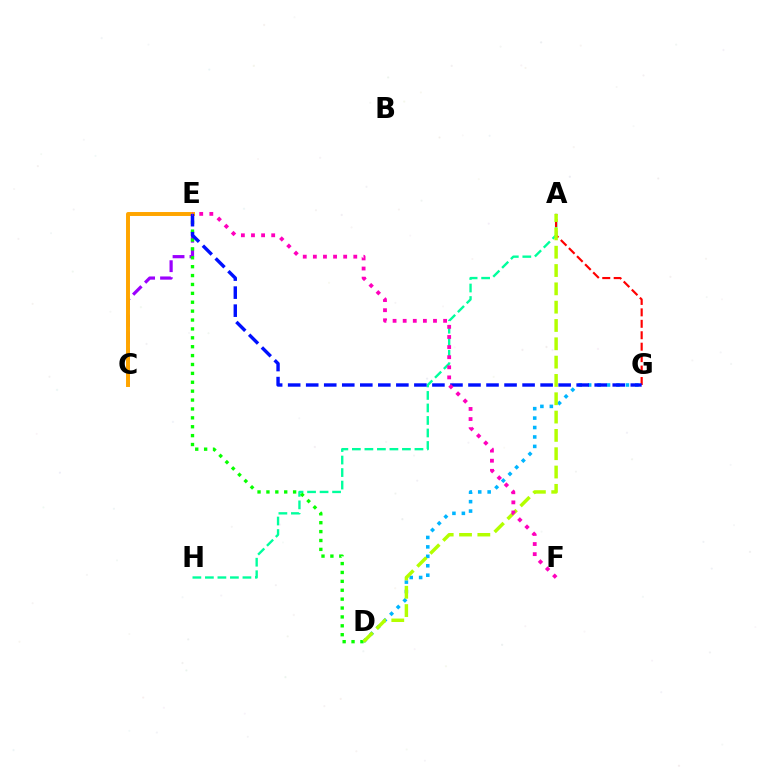{('A', 'H'): [{'color': '#00ff9d', 'line_style': 'dashed', 'thickness': 1.7}], ('D', 'G'): [{'color': '#00b5ff', 'line_style': 'dotted', 'thickness': 2.56}], ('C', 'E'): [{'color': '#9b00ff', 'line_style': 'dashed', 'thickness': 2.3}, {'color': '#ffa500', 'line_style': 'solid', 'thickness': 2.84}], ('D', 'E'): [{'color': '#08ff00', 'line_style': 'dotted', 'thickness': 2.42}], ('A', 'G'): [{'color': '#ff0000', 'line_style': 'dashed', 'thickness': 1.55}], ('A', 'D'): [{'color': '#b3ff00', 'line_style': 'dashed', 'thickness': 2.49}], ('E', 'G'): [{'color': '#0010ff', 'line_style': 'dashed', 'thickness': 2.45}], ('E', 'F'): [{'color': '#ff00bd', 'line_style': 'dotted', 'thickness': 2.75}]}